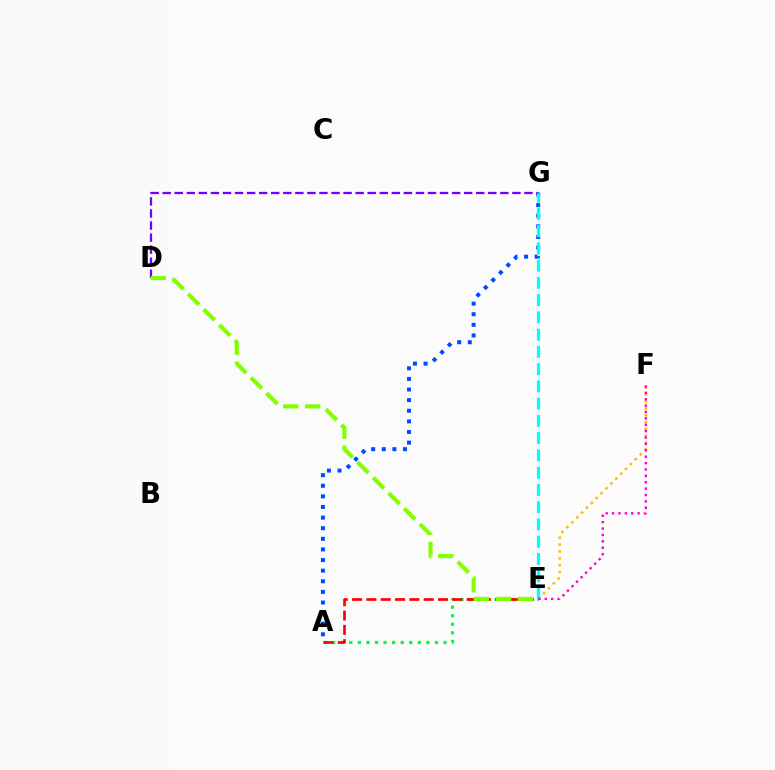{('A', 'E'): [{'color': '#00ff39', 'line_style': 'dotted', 'thickness': 2.33}, {'color': '#ff0000', 'line_style': 'dashed', 'thickness': 1.95}], ('E', 'F'): [{'color': '#ffbd00', 'line_style': 'dotted', 'thickness': 1.87}, {'color': '#ff00cf', 'line_style': 'dotted', 'thickness': 1.73}], ('A', 'G'): [{'color': '#004bff', 'line_style': 'dotted', 'thickness': 2.88}], ('D', 'G'): [{'color': '#7200ff', 'line_style': 'dashed', 'thickness': 1.64}], ('E', 'G'): [{'color': '#00fff6', 'line_style': 'dashed', 'thickness': 2.34}], ('D', 'E'): [{'color': '#84ff00', 'line_style': 'dashed', 'thickness': 2.99}]}